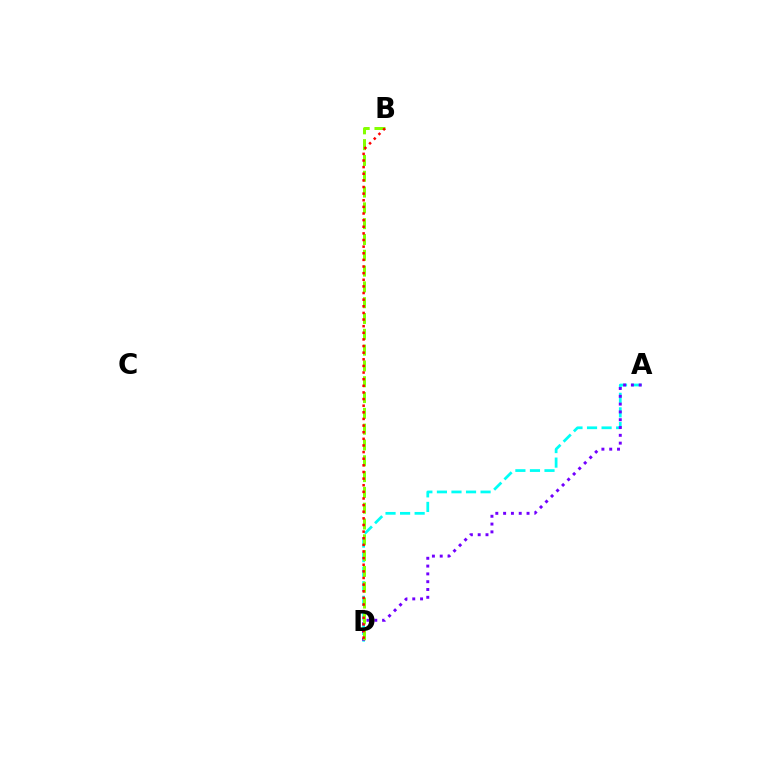{('A', 'D'): [{'color': '#00fff6', 'line_style': 'dashed', 'thickness': 1.98}, {'color': '#7200ff', 'line_style': 'dotted', 'thickness': 2.12}], ('B', 'D'): [{'color': '#84ff00', 'line_style': 'dashed', 'thickness': 2.15}, {'color': '#ff0000', 'line_style': 'dotted', 'thickness': 1.8}]}